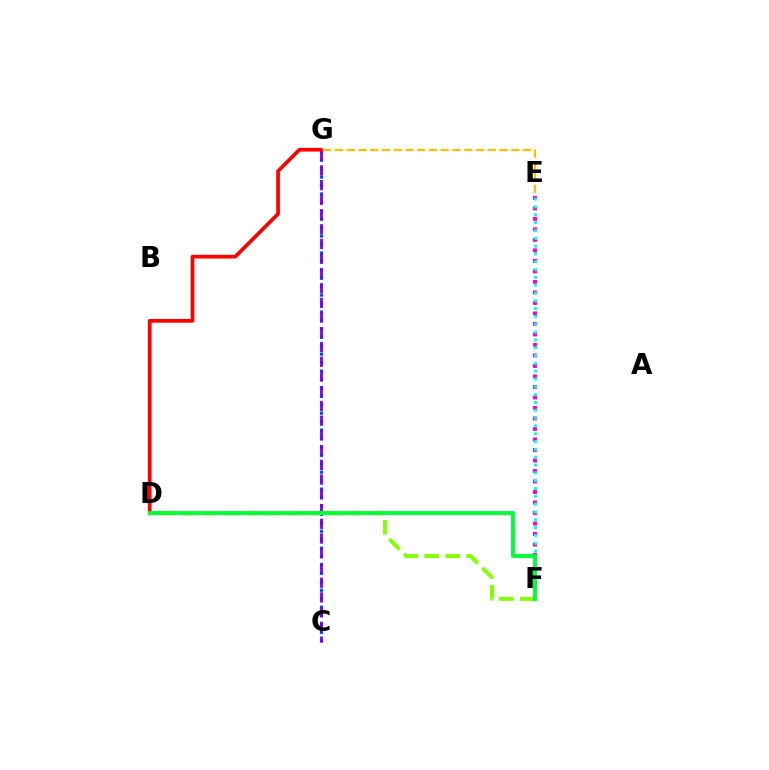{('E', 'F'): [{'color': '#ff00cf', 'line_style': 'dotted', 'thickness': 2.85}, {'color': '#00fff6', 'line_style': 'dotted', 'thickness': 2.13}], ('E', 'G'): [{'color': '#ffbd00', 'line_style': 'dashed', 'thickness': 1.59}], ('C', 'G'): [{'color': '#004bff', 'line_style': 'dotted', 'thickness': 2.29}, {'color': '#7200ff', 'line_style': 'dashed', 'thickness': 2.0}], ('D', 'G'): [{'color': '#ff0000', 'line_style': 'solid', 'thickness': 2.67}], ('D', 'F'): [{'color': '#84ff00', 'line_style': 'dashed', 'thickness': 2.85}, {'color': '#00ff39', 'line_style': 'solid', 'thickness': 2.8}]}